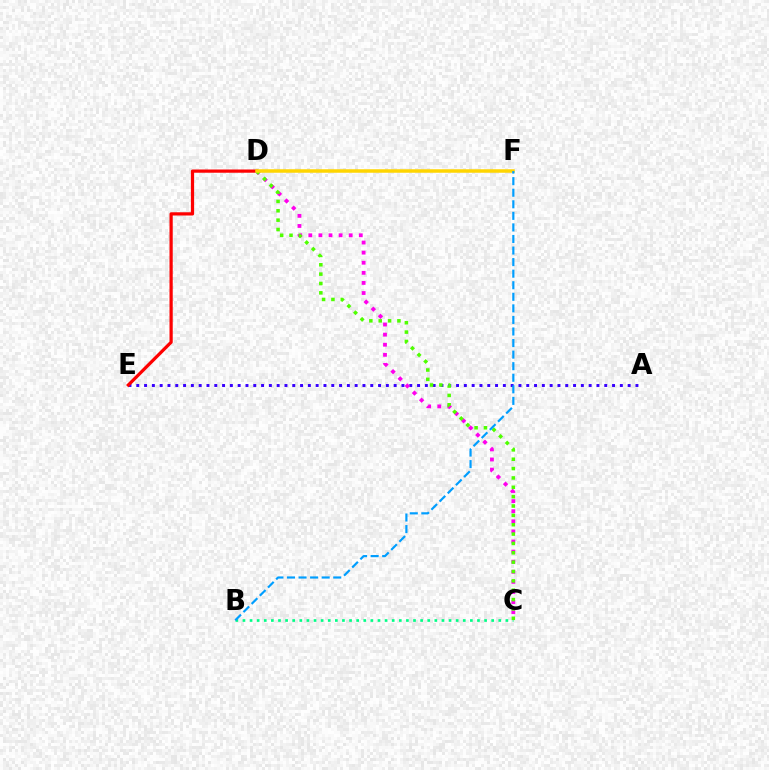{('A', 'E'): [{'color': '#3700ff', 'line_style': 'dotted', 'thickness': 2.12}], ('D', 'E'): [{'color': '#ff0000', 'line_style': 'solid', 'thickness': 2.32}], ('C', 'D'): [{'color': '#ff00ed', 'line_style': 'dotted', 'thickness': 2.74}, {'color': '#4fff00', 'line_style': 'dotted', 'thickness': 2.54}], ('B', 'C'): [{'color': '#00ff86', 'line_style': 'dotted', 'thickness': 1.93}], ('D', 'F'): [{'color': '#ffd500', 'line_style': 'solid', 'thickness': 2.52}], ('B', 'F'): [{'color': '#009eff', 'line_style': 'dashed', 'thickness': 1.57}]}